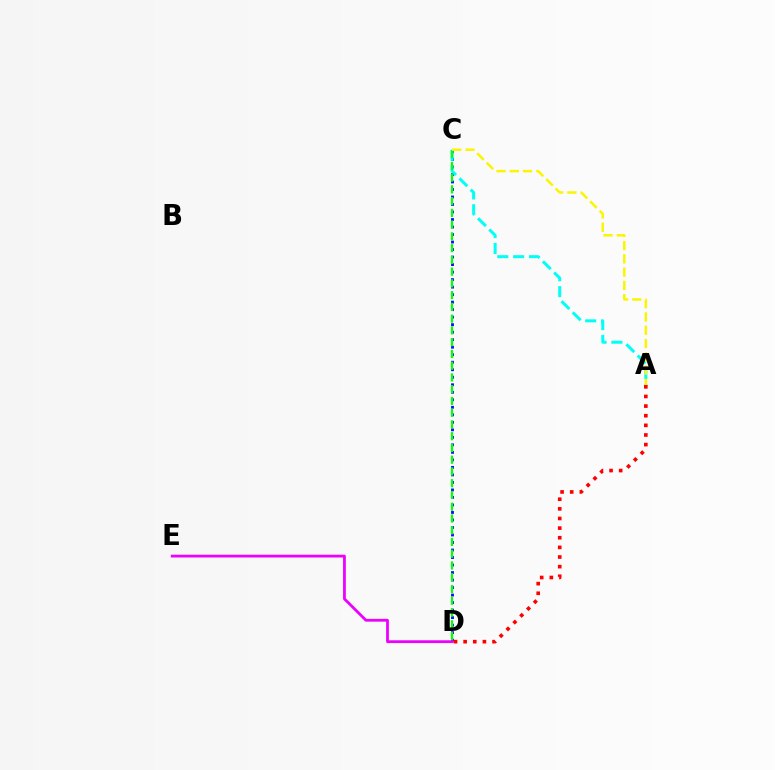{('C', 'D'): [{'color': '#0010ff', 'line_style': 'dotted', 'thickness': 2.04}, {'color': '#08ff00', 'line_style': 'dashed', 'thickness': 1.6}], ('D', 'E'): [{'color': '#ee00ff', 'line_style': 'solid', 'thickness': 2.01}], ('A', 'D'): [{'color': '#ff0000', 'line_style': 'dotted', 'thickness': 2.62}], ('A', 'C'): [{'color': '#00fff6', 'line_style': 'dashed', 'thickness': 2.16}, {'color': '#fcf500', 'line_style': 'dashed', 'thickness': 1.8}]}